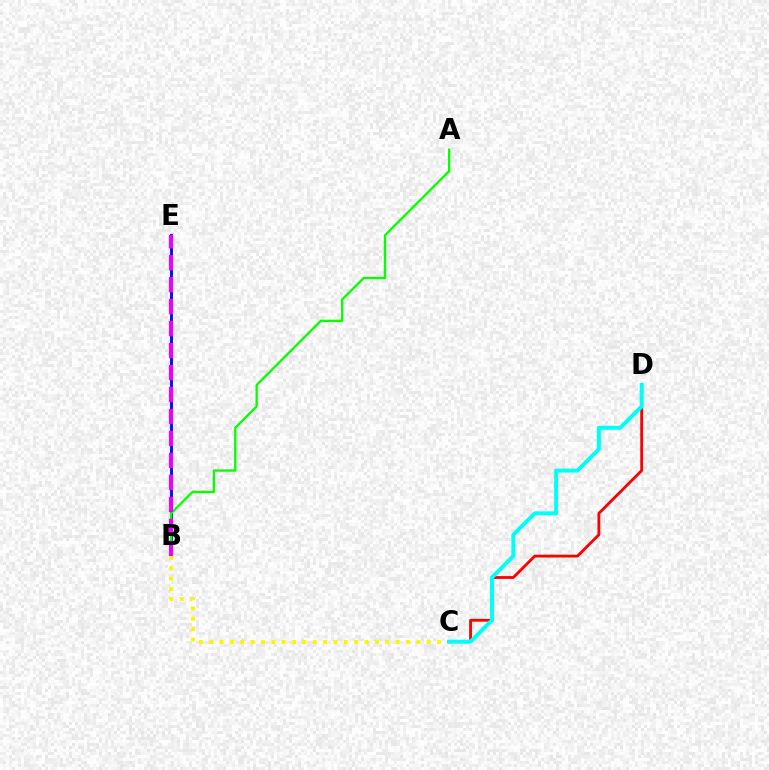{('B', 'E'): [{'color': '#0010ff', 'line_style': 'solid', 'thickness': 2.08}, {'color': '#ee00ff', 'line_style': 'dashed', 'thickness': 2.99}], ('A', 'B'): [{'color': '#08ff00', 'line_style': 'solid', 'thickness': 1.69}], ('B', 'C'): [{'color': '#fcf500', 'line_style': 'dotted', 'thickness': 2.81}], ('C', 'D'): [{'color': '#ff0000', 'line_style': 'solid', 'thickness': 2.04}, {'color': '#00fff6', 'line_style': 'solid', 'thickness': 2.85}]}